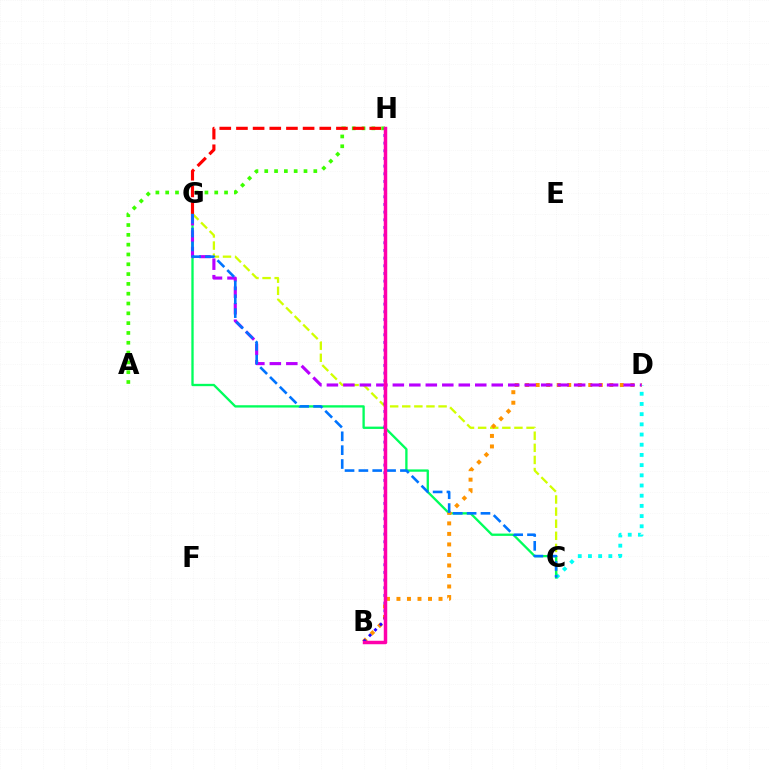{('C', 'G'): [{'color': '#d1ff00', 'line_style': 'dashed', 'thickness': 1.64}, {'color': '#00ff5c', 'line_style': 'solid', 'thickness': 1.67}, {'color': '#0074ff', 'line_style': 'dashed', 'thickness': 1.88}], ('C', 'D'): [{'color': '#00fff6', 'line_style': 'dotted', 'thickness': 2.77}], ('B', 'D'): [{'color': '#ff9400', 'line_style': 'dotted', 'thickness': 2.86}], ('D', 'G'): [{'color': '#b900ff', 'line_style': 'dashed', 'thickness': 2.24}], ('A', 'H'): [{'color': '#3dff00', 'line_style': 'dotted', 'thickness': 2.67}], ('G', 'H'): [{'color': '#ff0000', 'line_style': 'dashed', 'thickness': 2.26}], ('B', 'H'): [{'color': '#2500ff', 'line_style': 'dotted', 'thickness': 2.08}, {'color': '#ff00ac', 'line_style': 'solid', 'thickness': 2.5}]}